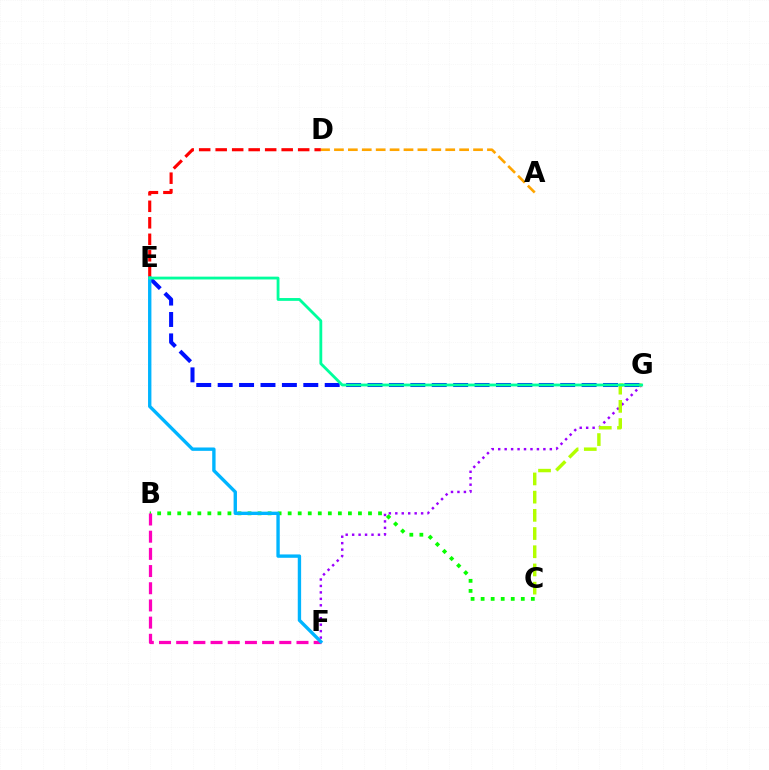{('F', 'G'): [{'color': '#9b00ff', 'line_style': 'dotted', 'thickness': 1.75}], ('C', 'G'): [{'color': '#b3ff00', 'line_style': 'dashed', 'thickness': 2.47}], ('B', 'C'): [{'color': '#08ff00', 'line_style': 'dotted', 'thickness': 2.73}], ('E', 'G'): [{'color': '#0010ff', 'line_style': 'dashed', 'thickness': 2.91}, {'color': '#00ff9d', 'line_style': 'solid', 'thickness': 2.03}], ('A', 'D'): [{'color': '#ffa500', 'line_style': 'dashed', 'thickness': 1.89}], ('B', 'F'): [{'color': '#ff00bd', 'line_style': 'dashed', 'thickness': 2.33}], ('D', 'E'): [{'color': '#ff0000', 'line_style': 'dashed', 'thickness': 2.24}], ('E', 'F'): [{'color': '#00b5ff', 'line_style': 'solid', 'thickness': 2.42}]}